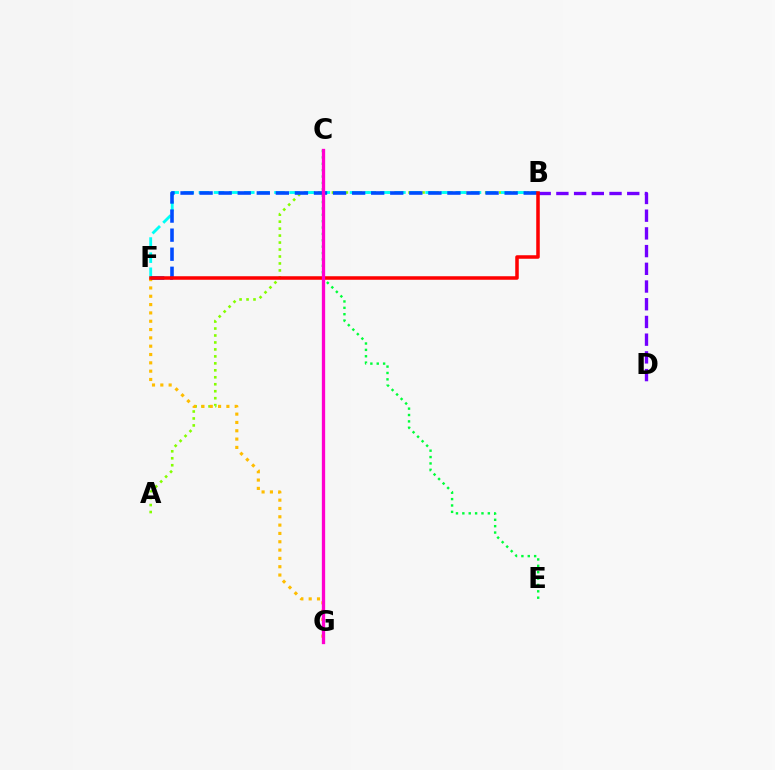{('B', 'D'): [{'color': '#7200ff', 'line_style': 'dashed', 'thickness': 2.41}], ('A', 'B'): [{'color': '#84ff00', 'line_style': 'dotted', 'thickness': 1.89}], ('C', 'E'): [{'color': '#00ff39', 'line_style': 'dotted', 'thickness': 1.73}], ('F', 'G'): [{'color': '#ffbd00', 'line_style': 'dotted', 'thickness': 2.26}], ('B', 'F'): [{'color': '#00fff6', 'line_style': 'dashed', 'thickness': 2.05}, {'color': '#004bff', 'line_style': 'dashed', 'thickness': 2.59}, {'color': '#ff0000', 'line_style': 'solid', 'thickness': 2.54}], ('C', 'G'): [{'color': '#ff00cf', 'line_style': 'solid', 'thickness': 2.38}]}